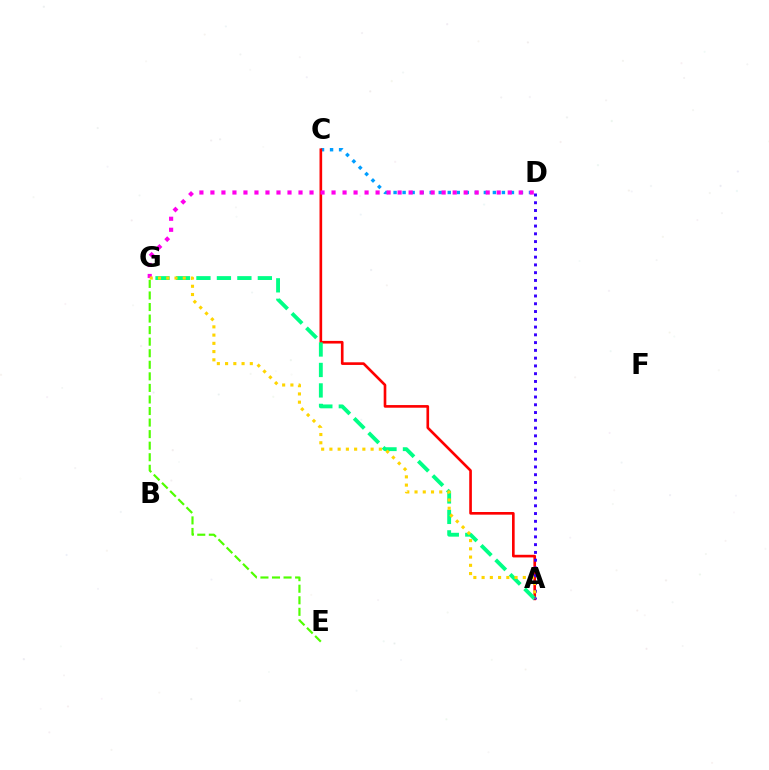{('C', 'D'): [{'color': '#009eff', 'line_style': 'dotted', 'thickness': 2.45}], ('A', 'C'): [{'color': '#ff0000', 'line_style': 'solid', 'thickness': 1.9}], ('D', 'G'): [{'color': '#ff00ed', 'line_style': 'dotted', 'thickness': 2.99}], ('A', 'G'): [{'color': '#00ff86', 'line_style': 'dashed', 'thickness': 2.78}, {'color': '#ffd500', 'line_style': 'dotted', 'thickness': 2.24}], ('A', 'D'): [{'color': '#3700ff', 'line_style': 'dotted', 'thickness': 2.11}], ('E', 'G'): [{'color': '#4fff00', 'line_style': 'dashed', 'thickness': 1.57}]}